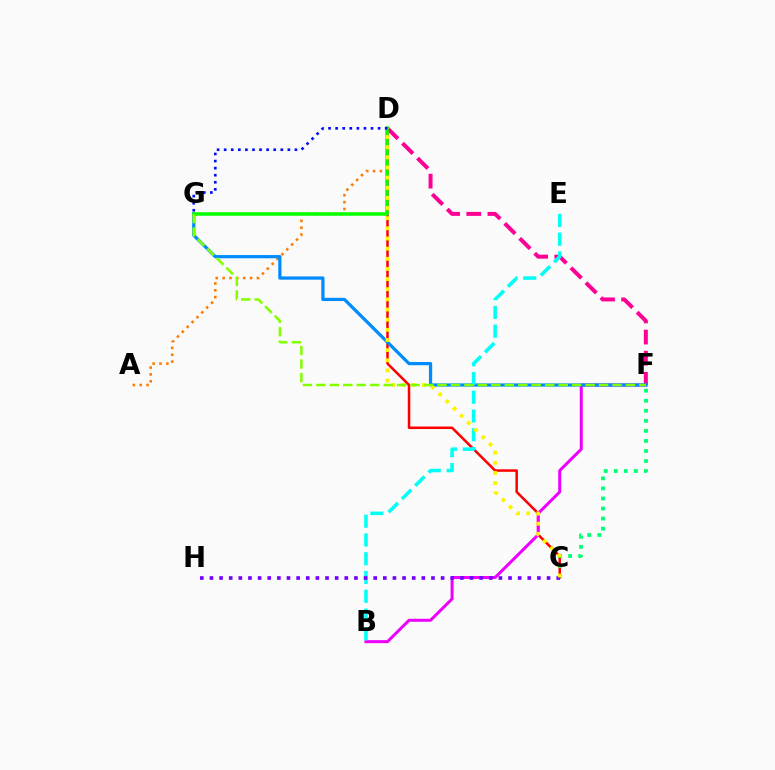{('C', 'D'): [{'color': '#ff0000', 'line_style': 'solid', 'thickness': 1.81}, {'color': '#fcf500', 'line_style': 'dotted', 'thickness': 2.76}], ('C', 'F'): [{'color': '#00ff74', 'line_style': 'dotted', 'thickness': 2.73}], ('B', 'F'): [{'color': '#ee00ff', 'line_style': 'solid', 'thickness': 2.16}], ('A', 'D'): [{'color': '#ff7c00', 'line_style': 'dotted', 'thickness': 1.87}], ('D', 'F'): [{'color': '#ff0094', 'line_style': 'dashed', 'thickness': 2.87}], ('F', 'G'): [{'color': '#008cff', 'line_style': 'solid', 'thickness': 2.33}, {'color': '#84ff00', 'line_style': 'dashed', 'thickness': 1.83}], ('B', 'E'): [{'color': '#00fff6', 'line_style': 'dashed', 'thickness': 2.55}], ('C', 'H'): [{'color': '#7200ff', 'line_style': 'dotted', 'thickness': 2.62}], ('D', 'G'): [{'color': '#08ff00', 'line_style': 'solid', 'thickness': 2.54}, {'color': '#0010ff', 'line_style': 'dotted', 'thickness': 1.92}]}